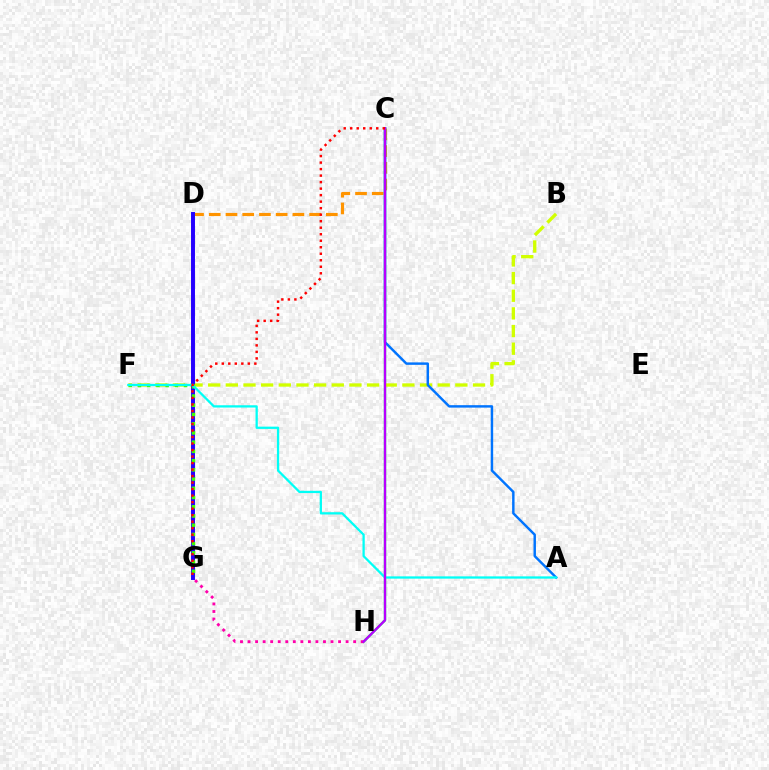{('C', 'D'): [{'color': '#ff9400', 'line_style': 'dashed', 'thickness': 2.27}], ('C', 'H'): [{'color': '#00ff5c', 'line_style': 'solid', 'thickness': 1.7}, {'color': '#b900ff', 'line_style': 'solid', 'thickness': 1.67}], ('B', 'F'): [{'color': '#d1ff00', 'line_style': 'dashed', 'thickness': 2.4}], ('D', 'G'): [{'color': '#2500ff', 'line_style': 'solid', 'thickness': 2.84}], ('F', 'G'): [{'color': '#3dff00', 'line_style': 'dotted', 'thickness': 2.51}], ('A', 'C'): [{'color': '#0074ff', 'line_style': 'solid', 'thickness': 1.76}], ('A', 'F'): [{'color': '#00fff6', 'line_style': 'solid', 'thickness': 1.63}], ('G', 'H'): [{'color': '#ff00ac', 'line_style': 'dotted', 'thickness': 2.05}], ('C', 'G'): [{'color': '#ff0000', 'line_style': 'dotted', 'thickness': 1.77}]}